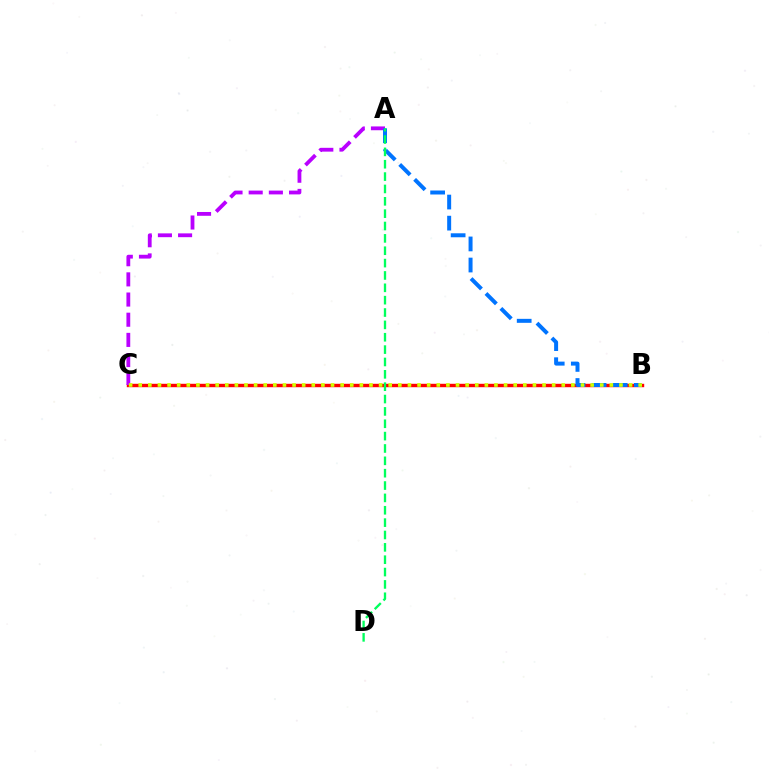{('B', 'C'): [{'color': '#ff0000', 'line_style': 'solid', 'thickness': 2.46}, {'color': '#d1ff00', 'line_style': 'dotted', 'thickness': 2.61}], ('A', 'C'): [{'color': '#b900ff', 'line_style': 'dashed', 'thickness': 2.74}], ('A', 'B'): [{'color': '#0074ff', 'line_style': 'dashed', 'thickness': 2.87}], ('A', 'D'): [{'color': '#00ff5c', 'line_style': 'dashed', 'thickness': 1.68}]}